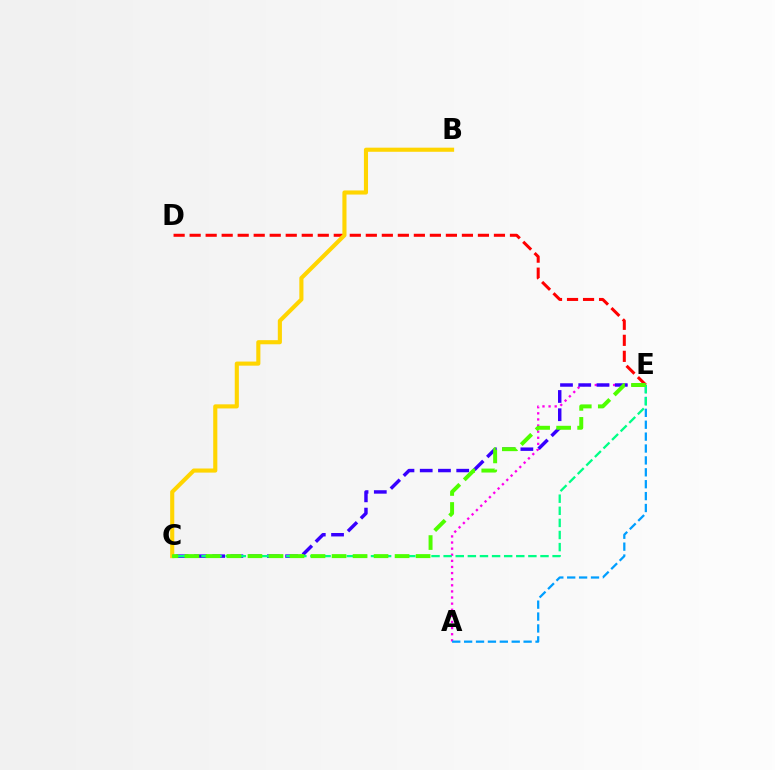{('D', 'E'): [{'color': '#ff0000', 'line_style': 'dashed', 'thickness': 2.18}], ('B', 'C'): [{'color': '#ffd500', 'line_style': 'solid', 'thickness': 2.96}], ('A', 'E'): [{'color': '#ff00ed', 'line_style': 'dotted', 'thickness': 1.66}, {'color': '#009eff', 'line_style': 'dashed', 'thickness': 1.62}], ('C', 'E'): [{'color': '#3700ff', 'line_style': 'dashed', 'thickness': 2.48}, {'color': '#00ff86', 'line_style': 'dashed', 'thickness': 1.64}, {'color': '#4fff00', 'line_style': 'dashed', 'thickness': 2.85}]}